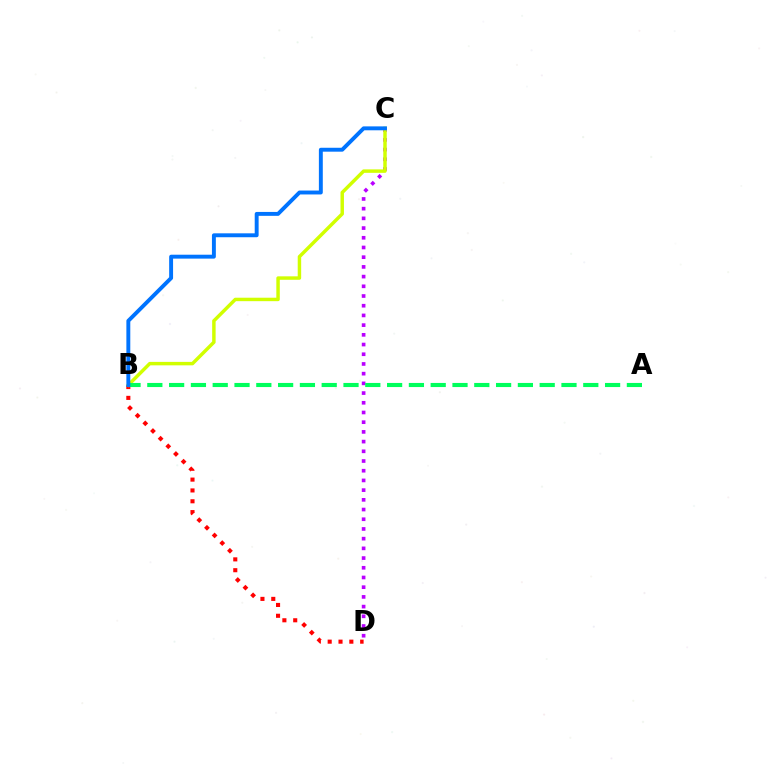{('C', 'D'): [{'color': '#b900ff', 'line_style': 'dotted', 'thickness': 2.64}], ('B', 'D'): [{'color': '#ff0000', 'line_style': 'dotted', 'thickness': 2.94}], ('B', 'C'): [{'color': '#d1ff00', 'line_style': 'solid', 'thickness': 2.49}, {'color': '#0074ff', 'line_style': 'solid', 'thickness': 2.82}], ('A', 'B'): [{'color': '#00ff5c', 'line_style': 'dashed', 'thickness': 2.96}]}